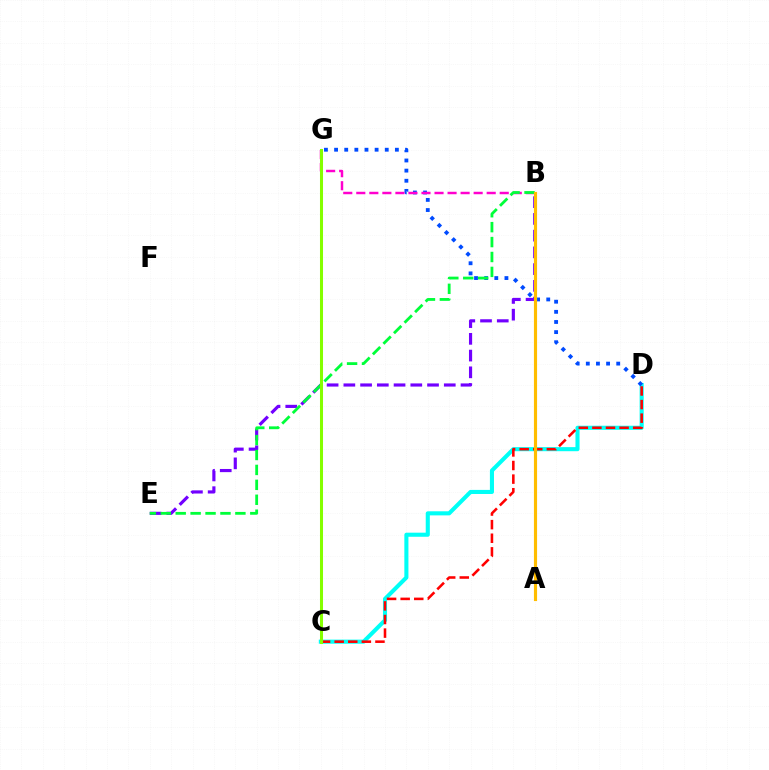{('C', 'D'): [{'color': '#00fff6', 'line_style': 'solid', 'thickness': 2.94}, {'color': '#ff0000', 'line_style': 'dashed', 'thickness': 1.85}], ('D', 'G'): [{'color': '#004bff', 'line_style': 'dotted', 'thickness': 2.75}], ('B', 'G'): [{'color': '#ff00cf', 'line_style': 'dashed', 'thickness': 1.77}], ('B', 'E'): [{'color': '#7200ff', 'line_style': 'dashed', 'thickness': 2.27}, {'color': '#00ff39', 'line_style': 'dashed', 'thickness': 2.03}], ('C', 'G'): [{'color': '#84ff00', 'line_style': 'solid', 'thickness': 2.19}], ('A', 'B'): [{'color': '#ffbd00', 'line_style': 'solid', 'thickness': 2.27}]}